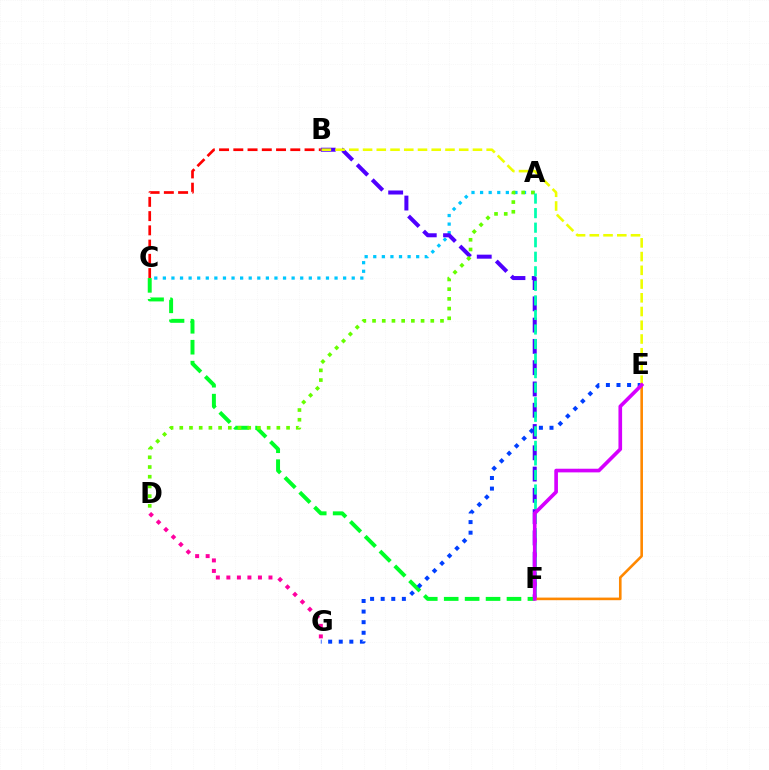{('B', 'C'): [{'color': '#ff0000', 'line_style': 'dashed', 'thickness': 1.94}], ('A', 'C'): [{'color': '#00c7ff', 'line_style': 'dotted', 'thickness': 2.33}], ('B', 'F'): [{'color': '#4f00ff', 'line_style': 'dashed', 'thickness': 2.89}], ('C', 'F'): [{'color': '#00ff27', 'line_style': 'dashed', 'thickness': 2.84}], ('D', 'G'): [{'color': '#ff00a0', 'line_style': 'dotted', 'thickness': 2.86}], ('A', 'D'): [{'color': '#66ff00', 'line_style': 'dotted', 'thickness': 2.64}], ('E', 'G'): [{'color': '#003fff', 'line_style': 'dotted', 'thickness': 2.88}], ('B', 'E'): [{'color': '#eeff00', 'line_style': 'dashed', 'thickness': 1.87}], ('E', 'F'): [{'color': '#ff8800', 'line_style': 'solid', 'thickness': 1.88}, {'color': '#d600ff', 'line_style': 'solid', 'thickness': 2.63}], ('A', 'F'): [{'color': '#00ffaf', 'line_style': 'dashed', 'thickness': 1.98}]}